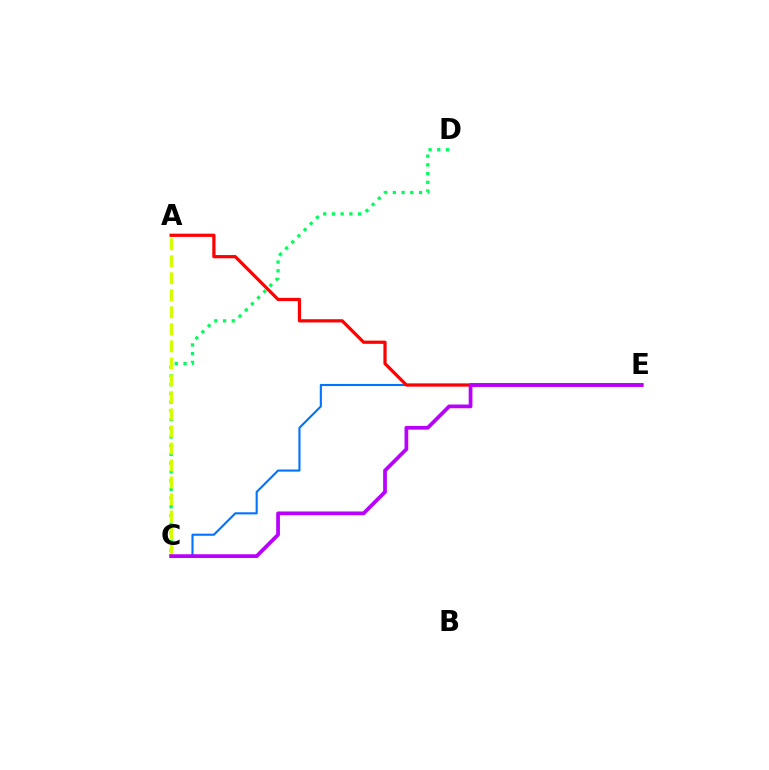{('C', 'D'): [{'color': '#00ff5c', 'line_style': 'dotted', 'thickness': 2.37}], ('C', 'E'): [{'color': '#0074ff', 'line_style': 'solid', 'thickness': 1.52}, {'color': '#b900ff', 'line_style': 'solid', 'thickness': 2.69}], ('A', 'E'): [{'color': '#ff0000', 'line_style': 'solid', 'thickness': 2.32}], ('A', 'C'): [{'color': '#d1ff00', 'line_style': 'dashed', 'thickness': 2.31}]}